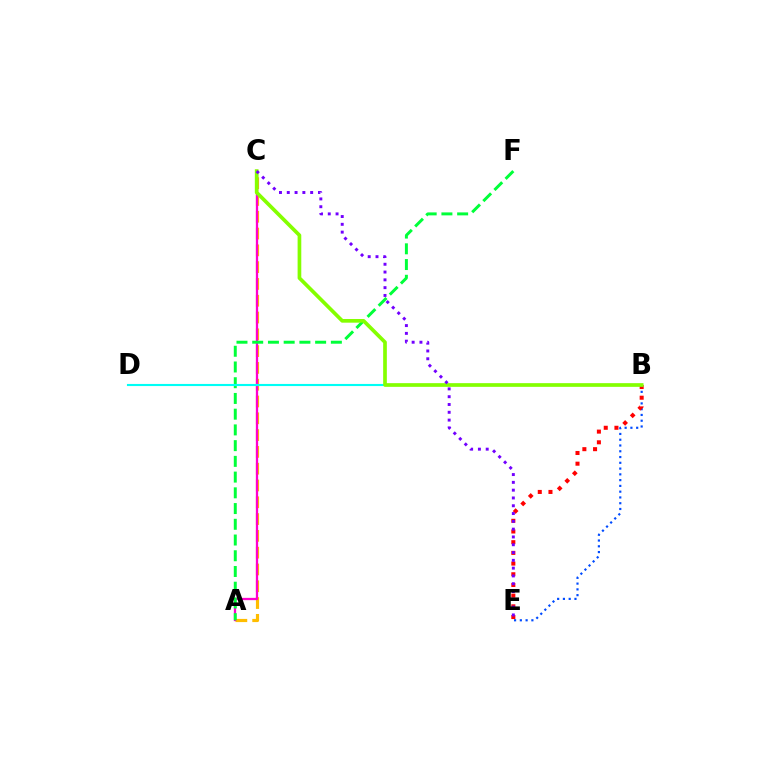{('A', 'C'): [{'color': '#ffbd00', 'line_style': 'dashed', 'thickness': 2.28}, {'color': '#ff00cf', 'line_style': 'solid', 'thickness': 1.65}], ('B', 'E'): [{'color': '#004bff', 'line_style': 'dotted', 'thickness': 1.57}, {'color': '#ff0000', 'line_style': 'dotted', 'thickness': 2.9}], ('A', 'F'): [{'color': '#00ff39', 'line_style': 'dashed', 'thickness': 2.14}], ('B', 'D'): [{'color': '#00fff6', 'line_style': 'solid', 'thickness': 1.52}], ('B', 'C'): [{'color': '#84ff00', 'line_style': 'solid', 'thickness': 2.65}], ('C', 'E'): [{'color': '#7200ff', 'line_style': 'dotted', 'thickness': 2.12}]}